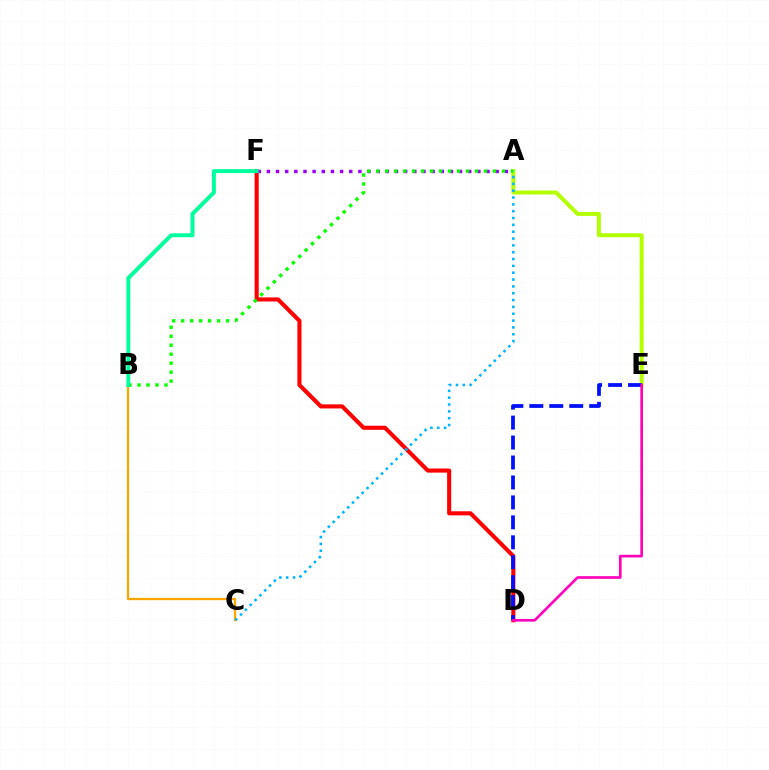{('B', 'C'): [{'color': '#ffa500', 'line_style': 'solid', 'thickness': 1.64}], ('A', 'F'): [{'color': '#9b00ff', 'line_style': 'dotted', 'thickness': 2.49}], ('D', 'F'): [{'color': '#ff0000', 'line_style': 'solid', 'thickness': 2.95}], ('A', 'E'): [{'color': '#b3ff00', 'line_style': 'solid', 'thickness': 2.87}], ('A', 'B'): [{'color': '#08ff00', 'line_style': 'dotted', 'thickness': 2.44}], ('D', 'E'): [{'color': '#0010ff', 'line_style': 'dashed', 'thickness': 2.71}, {'color': '#ff00bd', 'line_style': 'solid', 'thickness': 1.93}], ('A', 'C'): [{'color': '#00b5ff', 'line_style': 'dotted', 'thickness': 1.86}], ('B', 'F'): [{'color': '#00ff9d', 'line_style': 'solid', 'thickness': 2.84}]}